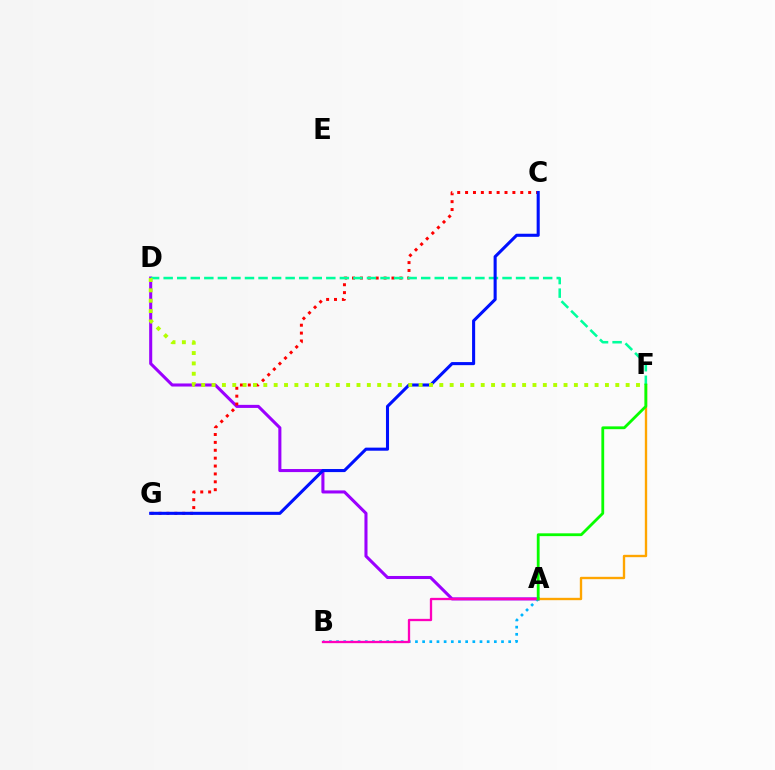{('A', 'D'): [{'color': '#9b00ff', 'line_style': 'solid', 'thickness': 2.21}], ('C', 'G'): [{'color': '#ff0000', 'line_style': 'dotted', 'thickness': 2.14}, {'color': '#0010ff', 'line_style': 'solid', 'thickness': 2.21}], ('A', 'F'): [{'color': '#ffa500', 'line_style': 'solid', 'thickness': 1.7}, {'color': '#08ff00', 'line_style': 'solid', 'thickness': 2.02}], ('D', 'F'): [{'color': '#00ff9d', 'line_style': 'dashed', 'thickness': 1.84}, {'color': '#b3ff00', 'line_style': 'dotted', 'thickness': 2.81}], ('A', 'B'): [{'color': '#00b5ff', 'line_style': 'dotted', 'thickness': 1.95}, {'color': '#ff00bd', 'line_style': 'solid', 'thickness': 1.65}]}